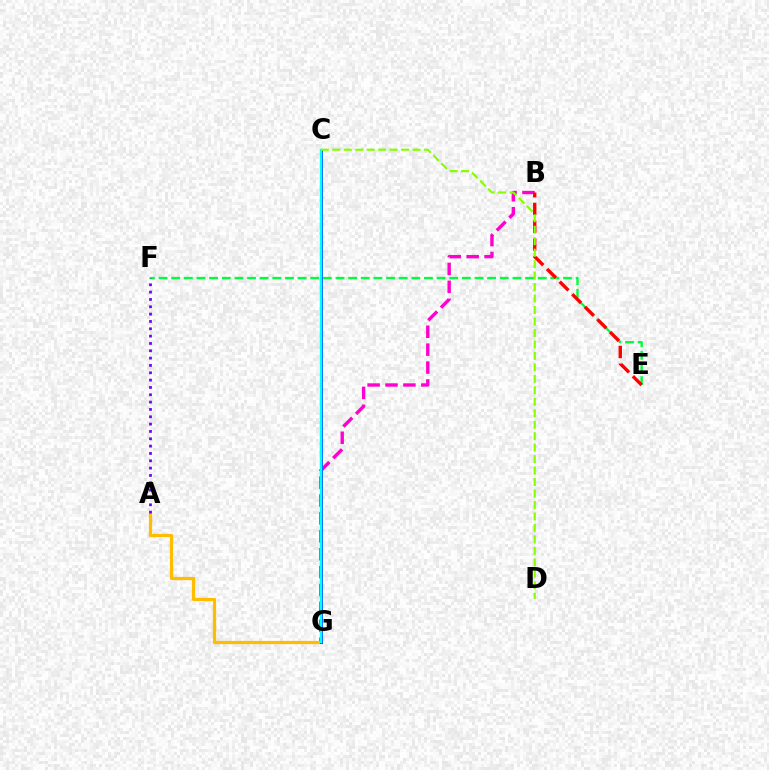{('B', 'G'): [{'color': '#ff00cf', 'line_style': 'dashed', 'thickness': 2.43}], ('E', 'F'): [{'color': '#00ff39', 'line_style': 'dashed', 'thickness': 1.72}], ('A', 'G'): [{'color': '#ffbd00', 'line_style': 'solid', 'thickness': 2.33}], ('A', 'F'): [{'color': '#7200ff', 'line_style': 'dotted', 'thickness': 1.99}], ('B', 'E'): [{'color': '#ff0000', 'line_style': 'dashed', 'thickness': 2.42}], ('C', 'G'): [{'color': '#004bff', 'line_style': 'solid', 'thickness': 2.08}, {'color': '#00fff6', 'line_style': 'solid', 'thickness': 1.72}], ('C', 'D'): [{'color': '#84ff00', 'line_style': 'dashed', 'thickness': 1.56}]}